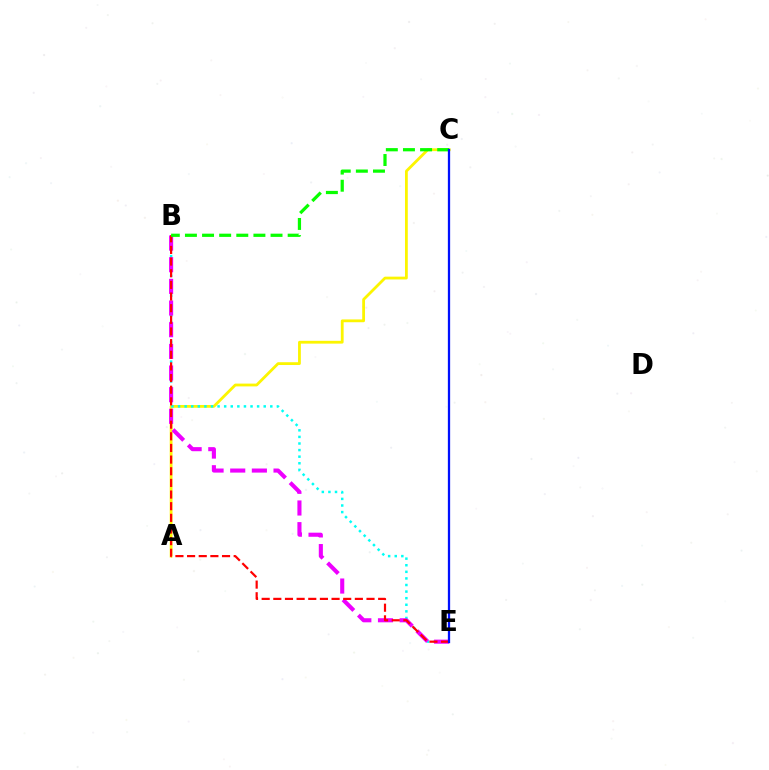{('A', 'C'): [{'color': '#fcf500', 'line_style': 'solid', 'thickness': 2.01}], ('B', 'E'): [{'color': '#00fff6', 'line_style': 'dotted', 'thickness': 1.79}, {'color': '#ee00ff', 'line_style': 'dashed', 'thickness': 2.94}, {'color': '#ff0000', 'line_style': 'dashed', 'thickness': 1.58}], ('B', 'C'): [{'color': '#08ff00', 'line_style': 'dashed', 'thickness': 2.33}], ('C', 'E'): [{'color': '#0010ff', 'line_style': 'solid', 'thickness': 1.64}]}